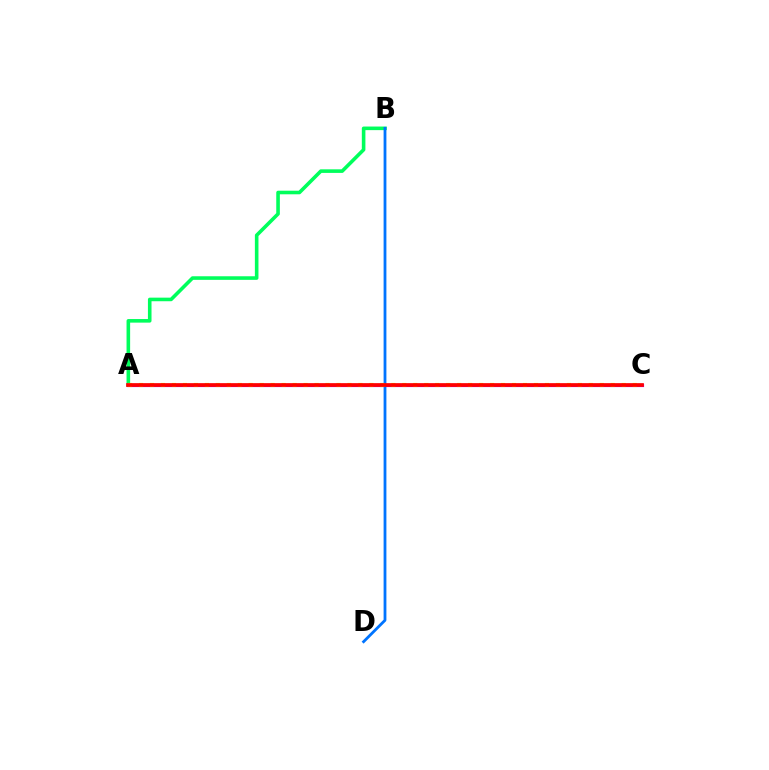{('A', 'C'): [{'color': '#b900ff', 'line_style': 'solid', 'thickness': 2.28}, {'color': '#d1ff00', 'line_style': 'dotted', 'thickness': 2.98}, {'color': '#ff0000', 'line_style': 'solid', 'thickness': 2.66}], ('A', 'B'): [{'color': '#00ff5c', 'line_style': 'solid', 'thickness': 2.58}], ('B', 'D'): [{'color': '#0074ff', 'line_style': 'solid', 'thickness': 2.01}]}